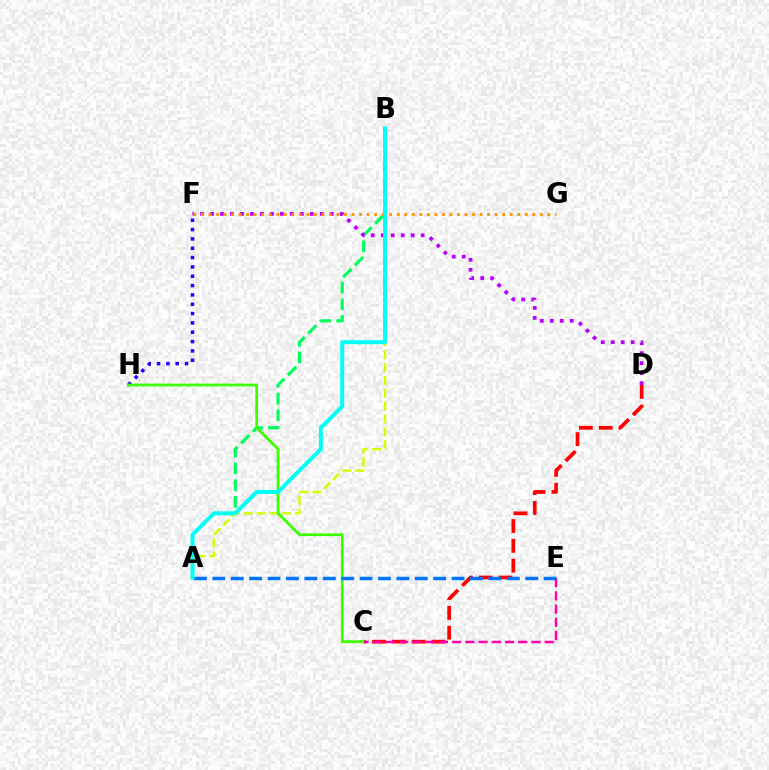{('C', 'D'): [{'color': '#ff0000', 'line_style': 'dashed', 'thickness': 2.69}], ('A', 'B'): [{'color': '#d1ff00', 'line_style': 'dashed', 'thickness': 1.75}, {'color': '#00ff5c', 'line_style': 'dashed', 'thickness': 2.27}, {'color': '#00fff6', 'line_style': 'solid', 'thickness': 2.85}], ('F', 'H'): [{'color': '#2500ff', 'line_style': 'dotted', 'thickness': 2.54}], ('C', 'H'): [{'color': '#3dff00', 'line_style': 'solid', 'thickness': 1.99}], ('C', 'E'): [{'color': '#ff00ac', 'line_style': 'dashed', 'thickness': 1.8}], ('D', 'F'): [{'color': '#b900ff', 'line_style': 'dotted', 'thickness': 2.71}], ('A', 'E'): [{'color': '#0074ff', 'line_style': 'dashed', 'thickness': 2.5}], ('F', 'G'): [{'color': '#ff9400', 'line_style': 'dotted', 'thickness': 2.05}]}